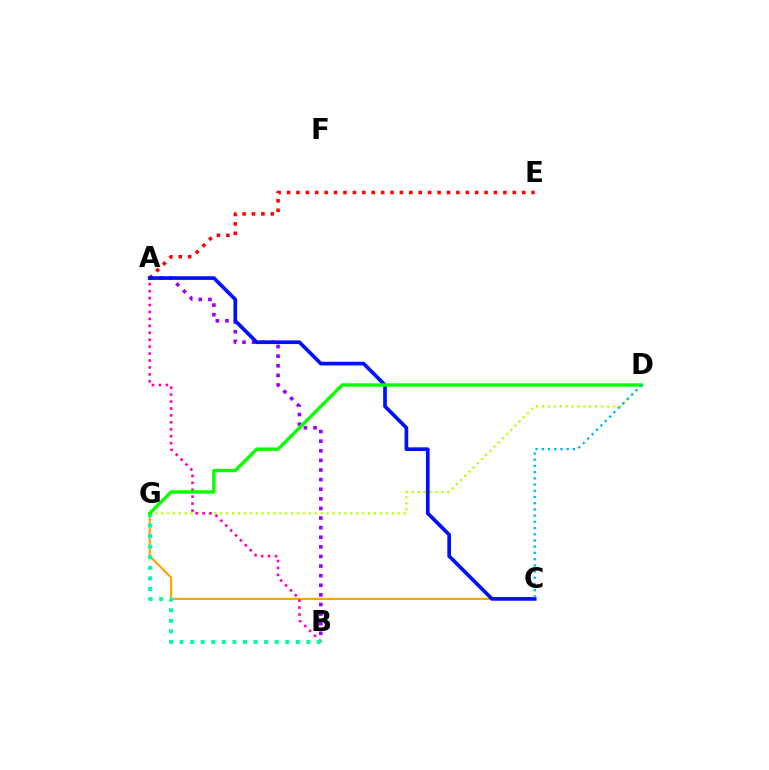{('A', 'E'): [{'color': '#ff0000', 'line_style': 'dotted', 'thickness': 2.56}], ('C', 'G'): [{'color': '#ffa500', 'line_style': 'solid', 'thickness': 1.56}], ('D', 'G'): [{'color': '#b3ff00', 'line_style': 'dotted', 'thickness': 1.61}, {'color': '#08ff00', 'line_style': 'solid', 'thickness': 2.44}], ('A', 'B'): [{'color': '#ff00bd', 'line_style': 'dotted', 'thickness': 1.88}, {'color': '#9b00ff', 'line_style': 'dotted', 'thickness': 2.61}], ('A', 'C'): [{'color': '#0010ff', 'line_style': 'solid', 'thickness': 2.65}], ('B', 'G'): [{'color': '#00ff9d', 'line_style': 'dotted', 'thickness': 2.87}], ('C', 'D'): [{'color': '#00b5ff', 'line_style': 'dotted', 'thickness': 1.69}]}